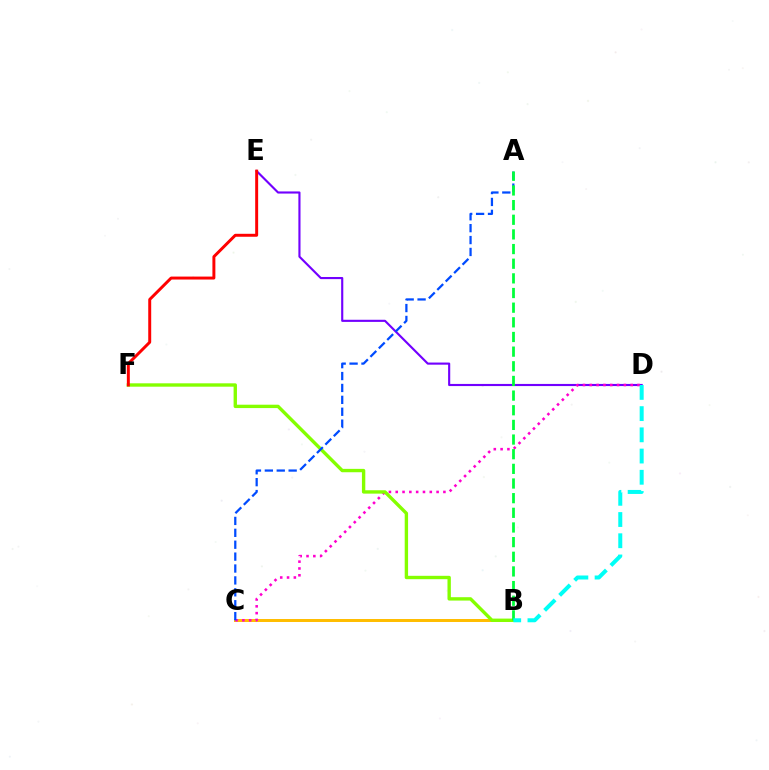{('D', 'E'): [{'color': '#7200ff', 'line_style': 'solid', 'thickness': 1.53}], ('B', 'C'): [{'color': '#ffbd00', 'line_style': 'solid', 'thickness': 2.14}], ('C', 'D'): [{'color': '#ff00cf', 'line_style': 'dotted', 'thickness': 1.85}], ('B', 'F'): [{'color': '#84ff00', 'line_style': 'solid', 'thickness': 2.43}], ('A', 'C'): [{'color': '#004bff', 'line_style': 'dashed', 'thickness': 1.62}], ('E', 'F'): [{'color': '#ff0000', 'line_style': 'solid', 'thickness': 2.13}], ('A', 'B'): [{'color': '#00ff39', 'line_style': 'dashed', 'thickness': 1.99}], ('B', 'D'): [{'color': '#00fff6', 'line_style': 'dashed', 'thickness': 2.88}]}